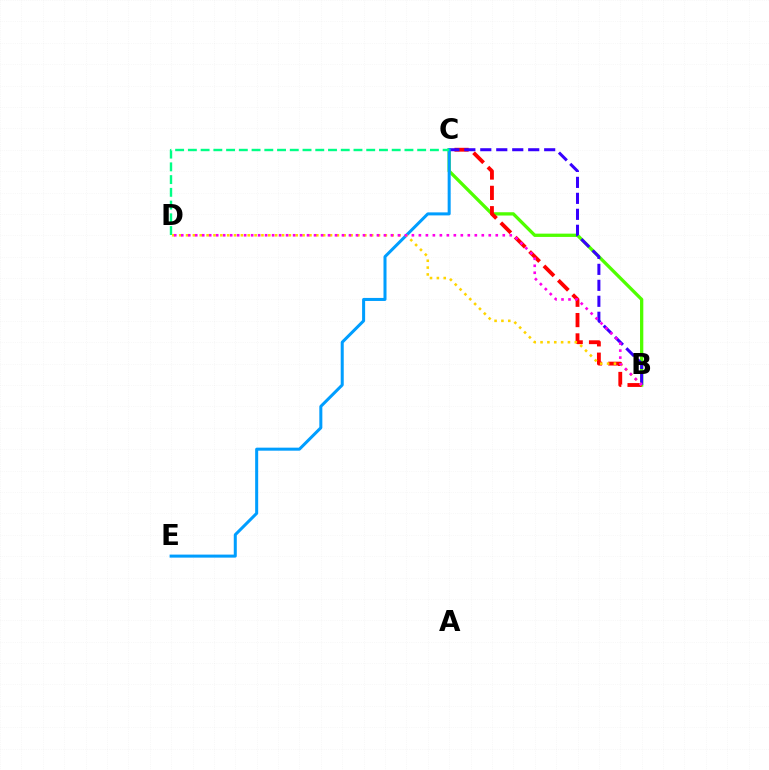{('B', 'C'): [{'color': '#4fff00', 'line_style': 'solid', 'thickness': 2.37}, {'color': '#ff0000', 'line_style': 'dashed', 'thickness': 2.76}, {'color': '#3700ff', 'line_style': 'dashed', 'thickness': 2.17}], ('C', 'E'): [{'color': '#009eff', 'line_style': 'solid', 'thickness': 2.18}], ('C', 'D'): [{'color': '#00ff86', 'line_style': 'dashed', 'thickness': 1.73}], ('B', 'D'): [{'color': '#ffd500', 'line_style': 'dotted', 'thickness': 1.86}, {'color': '#ff00ed', 'line_style': 'dotted', 'thickness': 1.9}]}